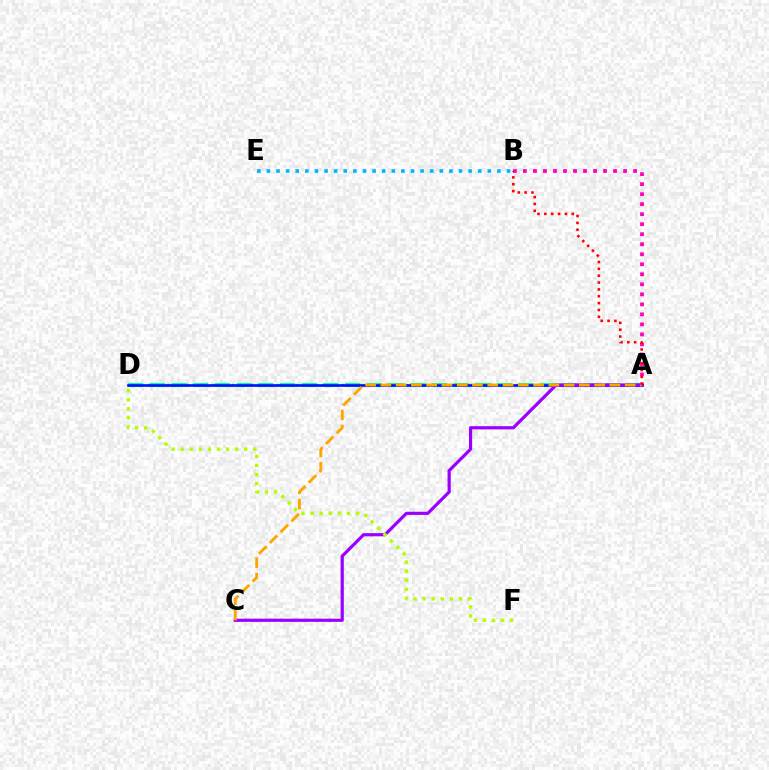{('B', 'E'): [{'color': '#00b5ff', 'line_style': 'dotted', 'thickness': 2.61}], ('A', 'B'): [{'color': '#ff00bd', 'line_style': 'dotted', 'thickness': 2.72}, {'color': '#ff0000', 'line_style': 'dotted', 'thickness': 1.86}], ('A', 'D'): [{'color': '#08ff00', 'line_style': 'dotted', 'thickness': 1.76}, {'color': '#00ff9d', 'line_style': 'dashed', 'thickness': 2.95}, {'color': '#0010ff', 'line_style': 'solid', 'thickness': 1.89}], ('A', 'C'): [{'color': '#9b00ff', 'line_style': 'solid', 'thickness': 2.3}, {'color': '#ffa500', 'line_style': 'dashed', 'thickness': 2.07}], ('D', 'F'): [{'color': '#b3ff00', 'line_style': 'dotted', 'thickness': 2.47}]}